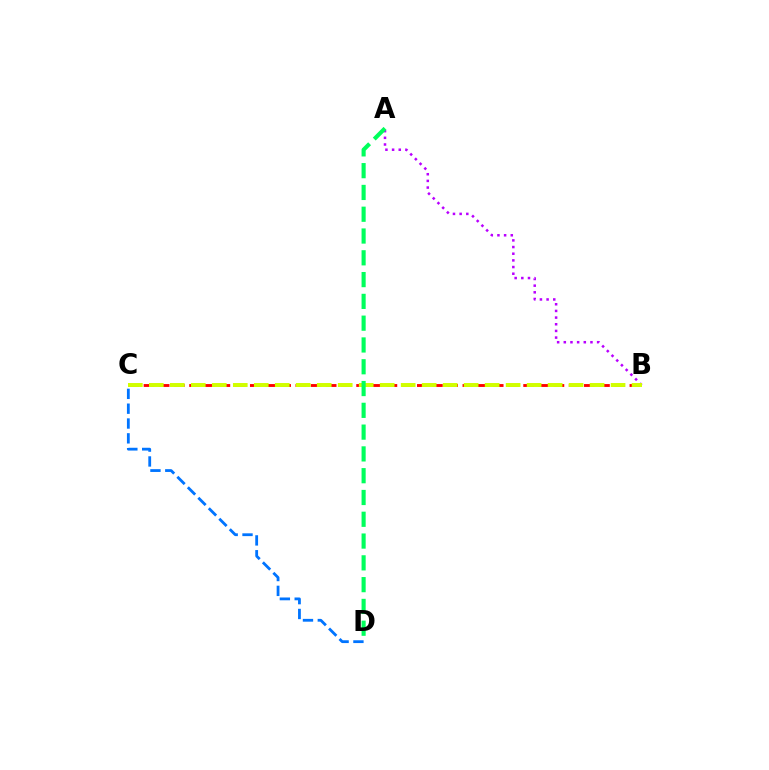{('B', 'C'): [{'color': '#ff0000', 'line_style': 'dashed', 'thickness': 2.06}, {'color': '#d1ff00', 'line_style': 'dashed', 'thickness': 2.85}], ('A', 'B'): [{'color': '#b900ff', 'line_style': 'dotted', 'thickness': 1.81}], ('A', 'D'): [{'color': '#00ff5c', 'line_style': 'dashed', 'thickness': 2.96}], ('C', 'D'): [{'color': '#0074ff', 'line_style': 'dashed', 'thickness': 2.01}]}